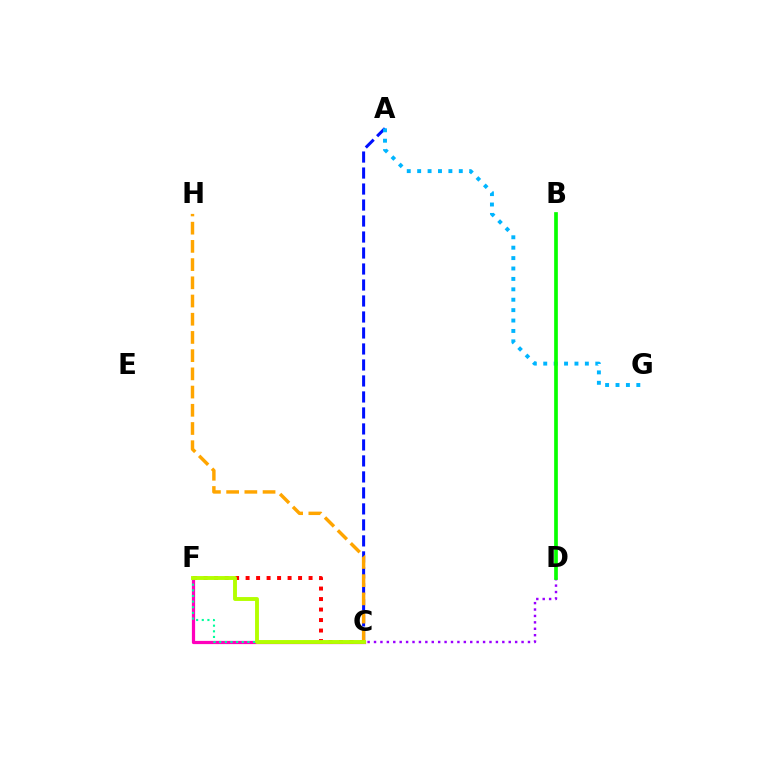{('A', 'C'): [{'color': '#0010ff', 'line_style': 'dashed', 'thickness': 2.17}], ('A', 'G'): [{'color': '#00b5ff', 'line_style': 'dotted', 'thickness': 2.83}], ('C', 'F'): [{'color': '#ff00bd', 'line_style': 'solid', 'thickness': 2.32}, {'color': '#00ff9d', 'line_style': 'dotted', 'thickness': 1.53}, {'color': '#ff0000', 'line_style': 'dotted', 'thickness': 2.85}, {'color': '#b3ff00', 'line_style': 'solid', 'thickness': 2.8}], ('C', 'H'): [{'color': '#ffa500', 'line_style': 'dashed', 'thickness': 2.47}], ('C', 'D'): [{'color': '#9b00ff', 'line_style': 'dotted', 'thickness': 1.74}], ('B', 'D'): [{'color': '#08ff00', 'line_style': 'solid', 'thickness': 2.66}]}